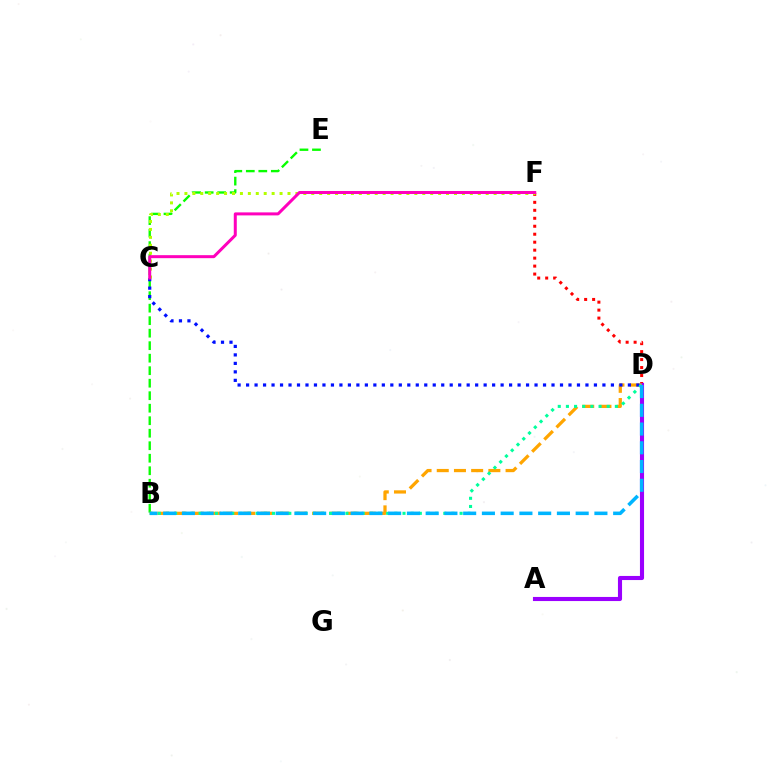{('B', 'E'): [{'color': '#08ff00', 'line_style': 'dashed', 'thickness': 1.7}], ('D', 'F'): [{'color': '#ff0000', 'line_style': 'dotted', 'thickness': 2.17}], ('A', 'D'): [{'color': '#9b00ff', 'line_style': 'solid', 'thickness': 2.95}], ('B', 'D'): [{'color': '#ffa500', 'line_style': 'dashed', 'thickness': 2.34}, {'color': '#00ff9d', 'line_style': 'dotted', 'thickness': 2.22}, {'color': '#00b5ff', 'line_style': 'dashed', 'thickness': 2.55}], ('C', 'D'): [{'color': '#0010ff', 'line_style': 'dotted', 'thickness': 2.31}], ('C', 'F'): [{'color': '#b3ff00', 'line_style': 'dotted', 'thickness': 2.15}, {'color': '#ff00bd', 'line_style': 'solid', 'thickness': 2.16}]}